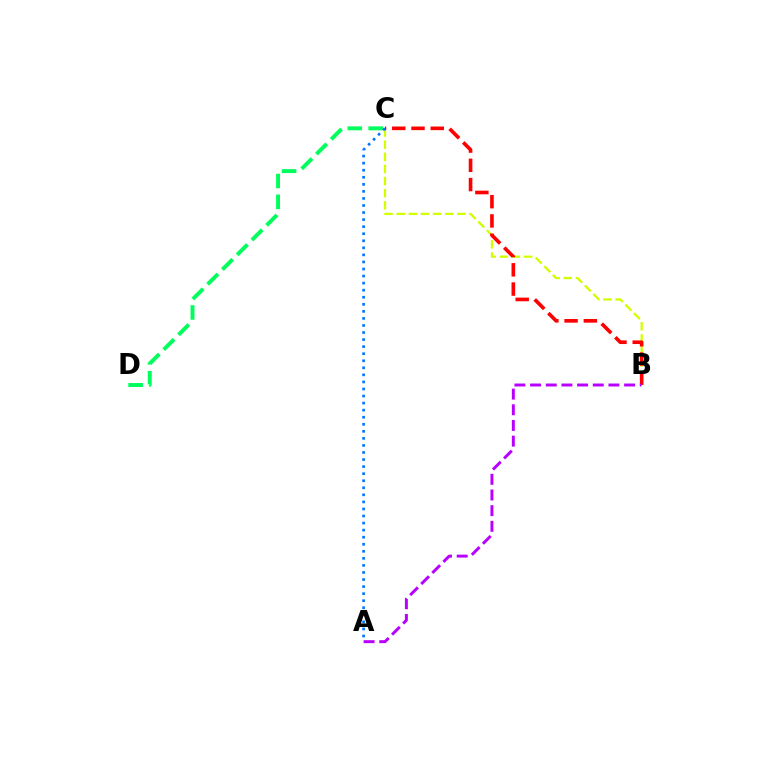{('B', 'C'): [{'color': '#d1ff00', 'line_style': 'dashed', 'thickness': 1.65}, {'color': '#ff0000', 'line_style': 'dashed', 'thickness': 2.61}], ('C', 'D'): [{'color': '#00ff5c', 'line_style': 'dashed', 'thickness': 2.83}], ('A', 'C'): [{'color': '#0074ff', 'line_style': 'dotted', 'thickness': 1.92}], ('A', 'B'): [{'color': '#b900ff', 'line_style': 'dashed', 'thickness': 2.13}]}